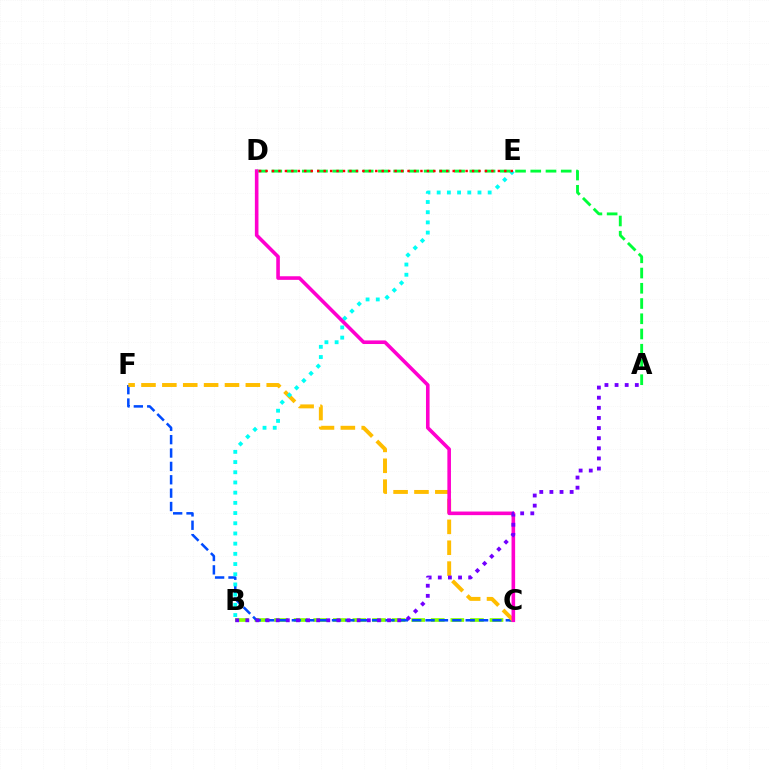{('B', 'C'): [{'color': '#84ff00', 'line_style': 'dashed', 'thickness': 2.66}], ('C', 'F'): [{'color': '#004bff', 'line_style': 'dashed', 'thickness': 1.82}, {'color': '#ffbd00', 'line_style': 'dashed', 'thickness': 2.84}], ('B', 'E'): [{'color': '#00fff6', 'line_style': 'dotted', 'thickness': 2.77}], ('A', 'D'): [{'color': '#00ff39', 'line_style': 'dashed', 'thickness': 2.07}], ('D', 'E'): [{'color': '#ff0000', 'line_style': 'dotted', 'thickness': 1.75}], ('C', 'D'): [{'color': '#ff00cf', 'line_style': 'solid', 'thickness': 2.59}], ('A', 'B'): [{'color': '#7200ff', 'line_style': 'dotted', 'thickness': 2.75}]}